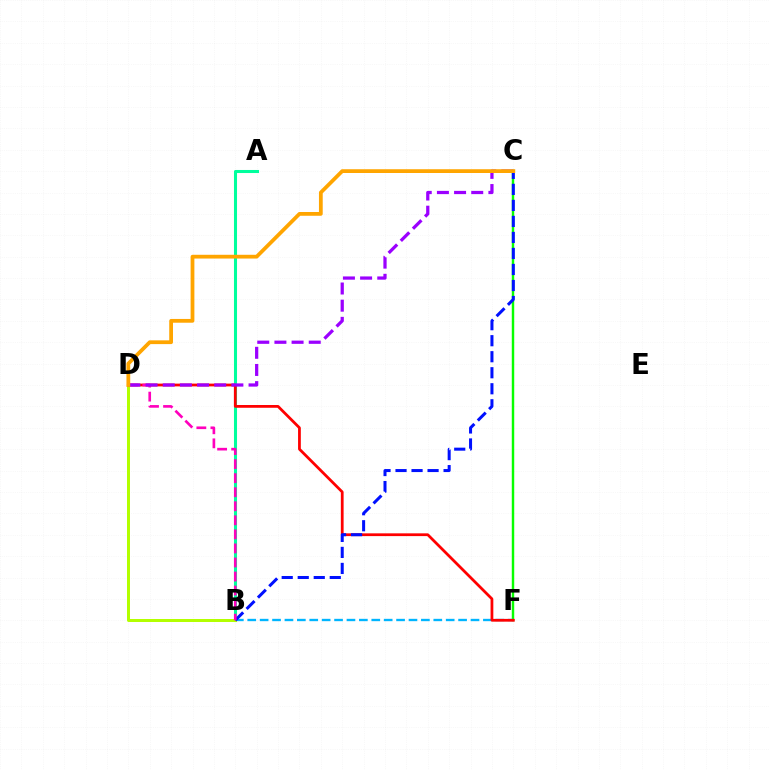{('C', 'F'): [{'color': '#08ff00', 'line_style': 'solid', 'thickness': 1.75}], ('A', 'B'): [{'color': '#00ff9d', 'line_style': 'solid', 'thickness': 2.2}], ('B', 'F'): [{'color': '#00b5ff', 'line_style': 'dashed', 'thickness': 1.69}], ('B', 'D'): [{'color': '#b3ff00', 'line_style': 'solid', 'thickness': 2.16}, {'color': '#ff00bd', 'line_style': 'dashed', 'thickness': 1.91}], ('D', 'F'): [{'color': '#ff0000', 'line_style': 'solid', 'thickness': 1.99}], ('B', 'C'): [{'color': '#0010ff', 'line_style': 'dashed', 'thickness': 2.18}], ('C', 'D'): [{'color': '#9b00ff', 'line_style': 'dashed', 'thickness': 2.33}, {'color': '#ffa500', 'line_style': 'solid', 'thickness': 2.71}]}